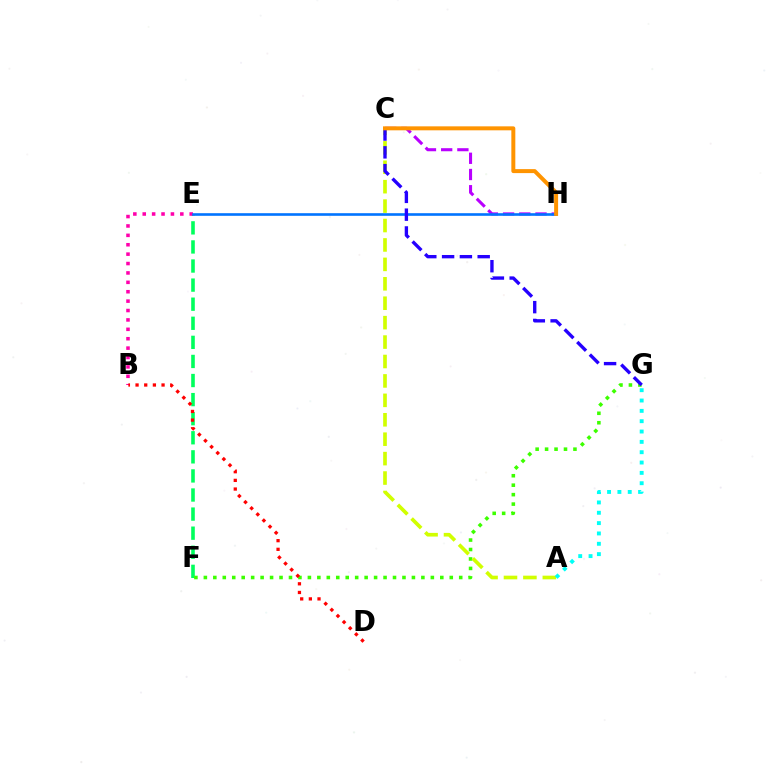{('E', 'F'): [{'color': '#00ff5c', 'line_style': 'dashed', 'thickness': 2.59}], ('B', 'E'): [{'color': '#ff00ac', 'line_style': 'dotted', 'thickness': 2.55}], ('C', 'H'): [{'color': '#b900ff', 'line_style': 'dashed', 'thickness': 2.2}, {'color': '#ff9400', 'line_style': 'solid', 'thickness': 2.86}], ('F', 'G'): [{'color': '#3dff00', 'line_style': 'dotted', 'thickness': 2.57}], ('E', 'H'): [{'color': '#0074ff', 'line_style': 'solid', 'thickness': 1.89}], ('A', 'C'): [{'color': '#d1ff00', 'line_style': 'dashed', 'thickness': 2.64}], ('B', 'D'): [{'color': '#ff0000', 'line_style': 'dotted', 'thickness': 2.35}], ('C', 'G'): [{'color': '#2500ff', 'line_style': 'dashed', 'thickness': 2.42}], ('A', 'G'): [{'color': '#00fff6', 'line_style': 'dotted', 'thickness': 2.81}]}